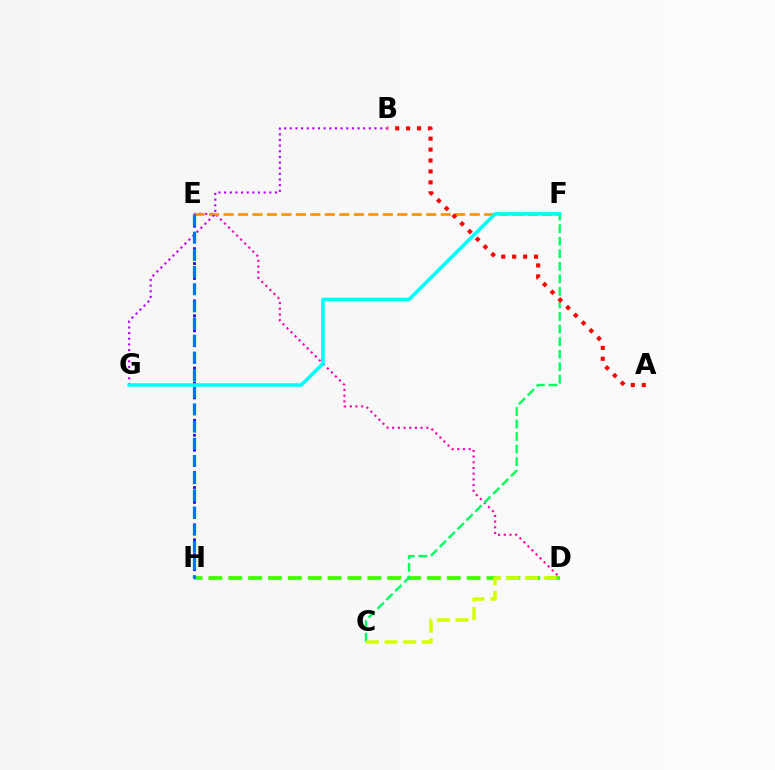{('D', 'H'): [{'color': '#3dff00', 'line_style': 'dashed', 'thickness': 2.7}], ('D', 'E'): [{'color': '#ff00ac', 'line_style': 'dotted', 'thickness': 1.55}], ('E', 'F'): [{'color': '#ff9400', 'line_style': 'dashed', 'thickness': 1.97}], ('C', 'F'): [{'color': '#00ff5c', 'line_style': 'dashed', 'thickness': 1.7}], ('B', 'G'): [{'color': '#b900ff', 'line_style': 'dotted', 'thickness': 1.53}], ('E', 'H'): [{'color': '#2500ff', 'line_style': 'dotted', 'thickness': 2.03}, {'color': '#0074ff', 'line_style': 'dashed', 'thickness': 2.33}], ('A', 'B'): [{'color': '#ff0000', 'line_style': 'dotted', 'thickness': 2.97}], ('F', 'G'): [{'color': '#00fff6', 'line_style': 'solid', 'thickness': 2.57}], ('C', 'D'): [{'color': '#d1ff00', 'line_style': 'dashed', 'thickness': 2.53}]}